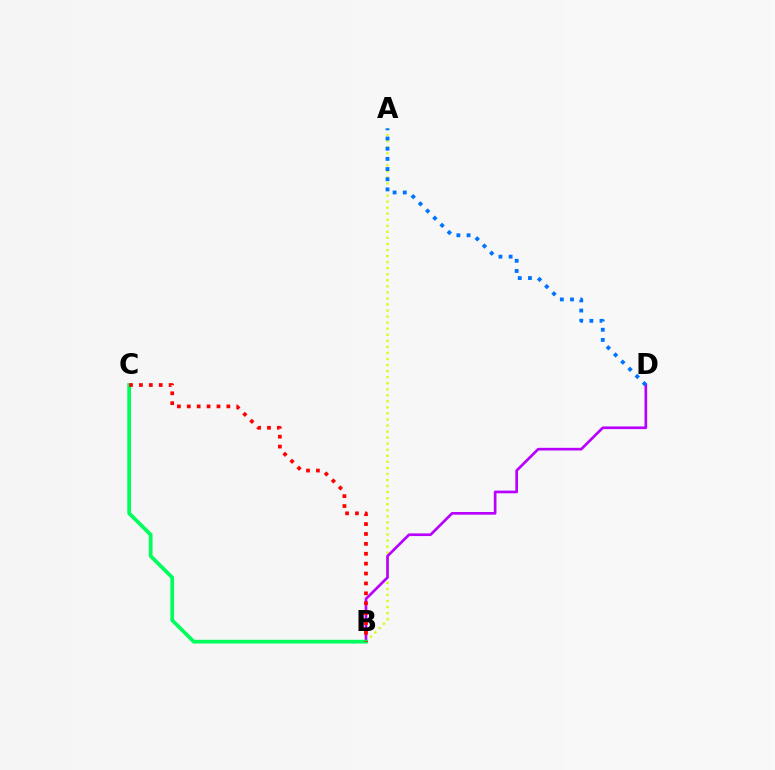{('A', 'B'): [{'color': '#d1ff00', 'line_style': 'dotted', 'thickness': 1.64}], ('B', 'D'): [{'color': '#b900ff', 'line_style': 'solid', 'thickness': 1.93}], ('B', 'C'): [{'color': '#00ff5c', 'line_style': 'solid', 'thickness': 2.69}, {'color': '#ff0000', 'line_style': 'dotted', 'thickness': 2.69}], ('A', 'D'): [{'color': '#0074ff', 'line_style': 'dotted', 'thickness': 2.77}]}